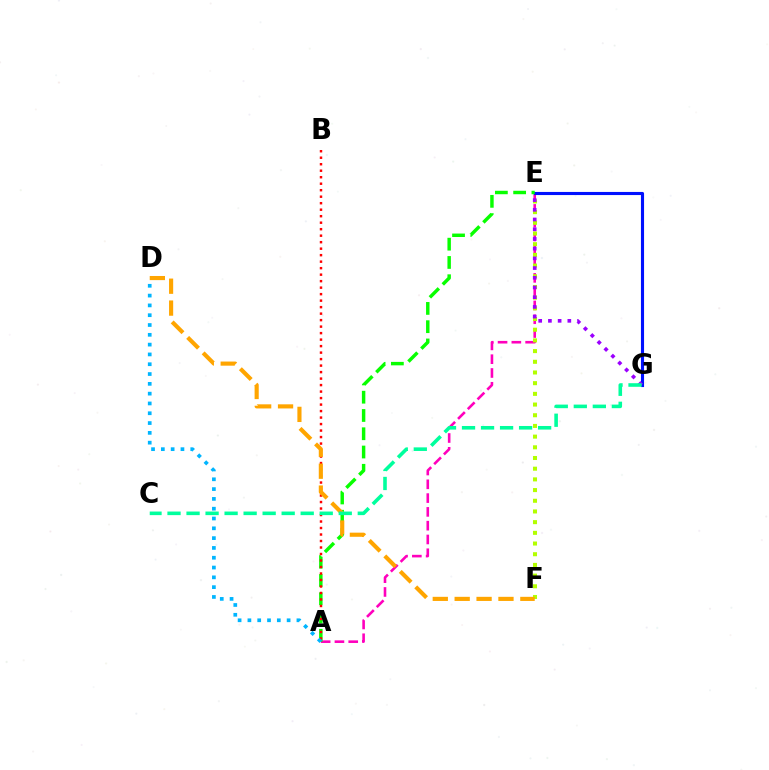{('A', 'E'): [{'color': '#ff00bd', 'line_style': 'dashed', 'thickness': 1.87}, {'color': '#08ff00', 'line_style': 'dashed', 'thickness': 2.48}], ('E', 'G'): [{'color': '#0010ff', 'line_style': 'solid', 'thickness': 2.24}, {'color': '#9b00ff', 'line_style': 'dotted', 'thickness': 2.64}], ('A', 'B'): [{'color': '#ff0000', 'line_style': 'dotted', 'thickness': 1.77}], ('E', 'F'): [{'color': '#b3ff00', 'line_style': 'dotted', 'thickness': 2.9}], ('A', 'D'): [{'color': '#00b5ff', 'line_style': 'dotted', 'thickness': 2.66}], ('D', 'F'): [{'color': '#ffa500', 'line_style': 'dashed', 'thickness': 2.97}], ('C', 'G'): [{'color': '#00ff9d', 'line_style': 'dashed', 'thickness': 2.58}]}